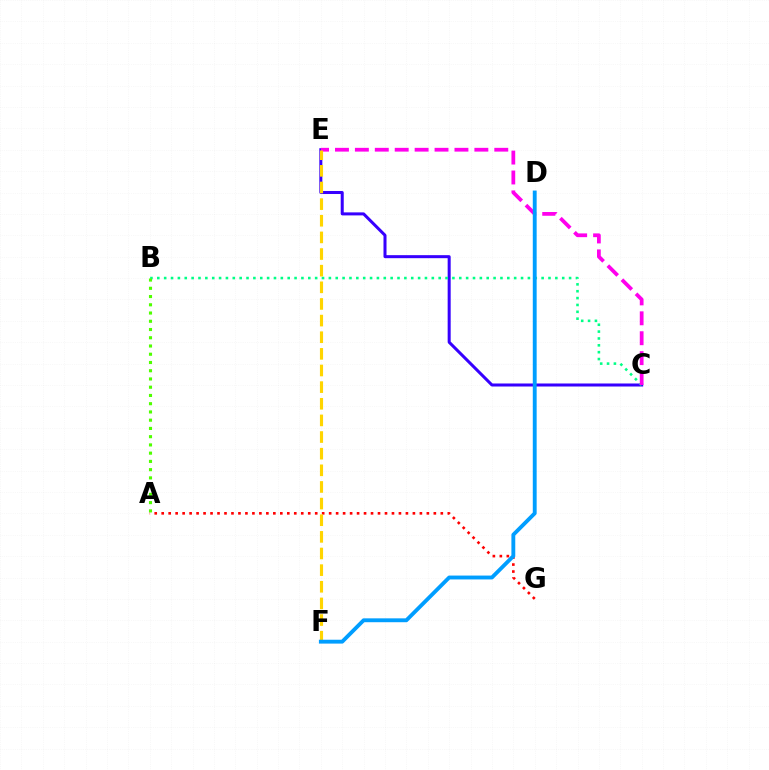{('A', 'G'): [{'color': '#ff0000', 'line_style': 'dotted', 'thickness': 1.9}], ('C', 'E'): [{'color': '#3700ff', 'line_style': 'solid', 'thickness': 2.18}, {'color': '#ff00ed', 'line_style': 'dashed', 'thickness': 2.71}], ('B', 'C'): [{'color': '#00ff86', 'line_style': 'dotted', 'thickness': 1.86}], ('E', 'F'): [{'color': '#ffd500', 'line_style': 'dashed', 'thickness': 2.26}], ('A', 'B'): [{'color': '#4fff00', 'line_style': 'dotted', 'thickness': 2.24}], ('D', 'F'): [{'color': '#009eff', 'line_style': 'solid', 'thickness': 2.78}]}